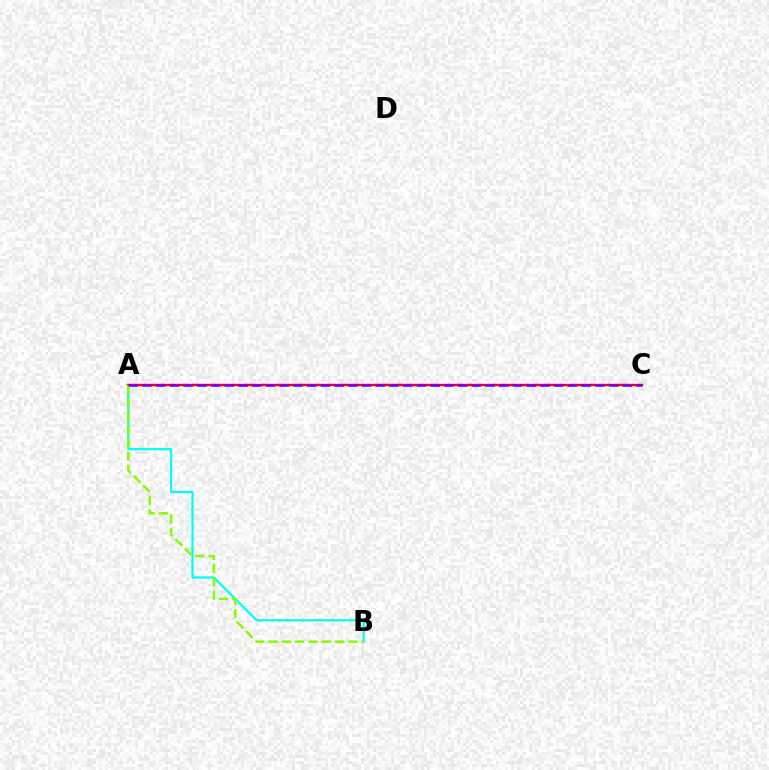{('A', 'B'): [{'color': '#00fff6', 'line_style': 'solid', 'thickness': 1.61}, {'color': '#84ff00', 'line_style': 'dashed', 'thickness': 1.81}], ('A', 'C'): [{'color': '#ff0000', 'line_style': 'solid', 'thickness': 1.74}, {'color': '#7200ff', 'line_style': 'dashed', 'thickness': 1.86}]}